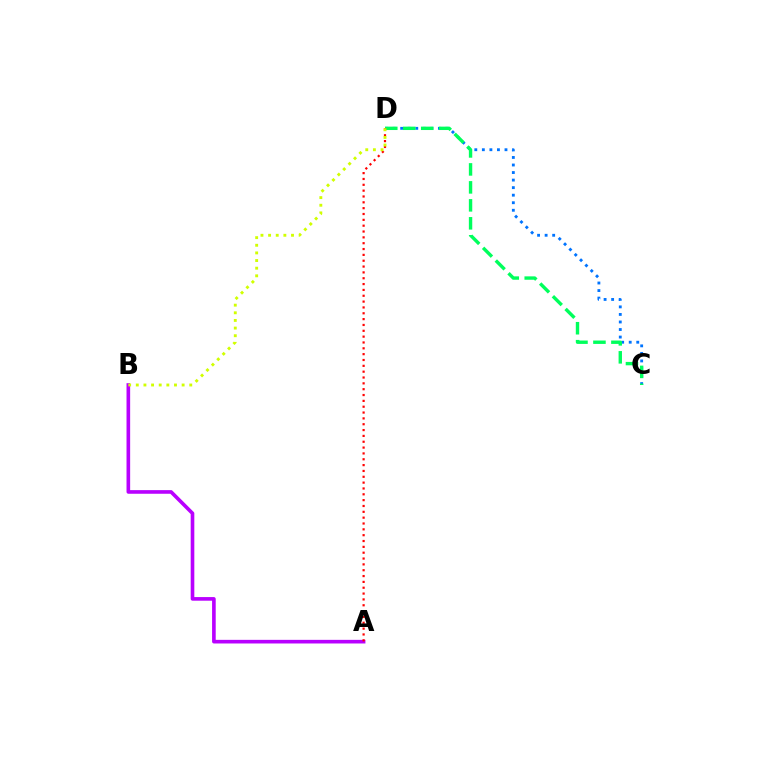{('A', 'B'): [{'color': '#b900ff', 'line_style': 'solid', 'thickness': 2.61}], ('C', 'D'): [{'color': '#0074ff', 'line_style': 'dotted', 'thickness': 2.05}, {'color': '#00ff5c', 'line_style': 'dashed', 'thickness': 2.44}], ('A', 'D'): [{'color': '#ff0000', 'line_style': 'dotted', 'thickness': 1.59}], ('B', 'D'): [{'color': '#d1ff00', 'line_style': 'dotted', 'thickness': 2.08}]}